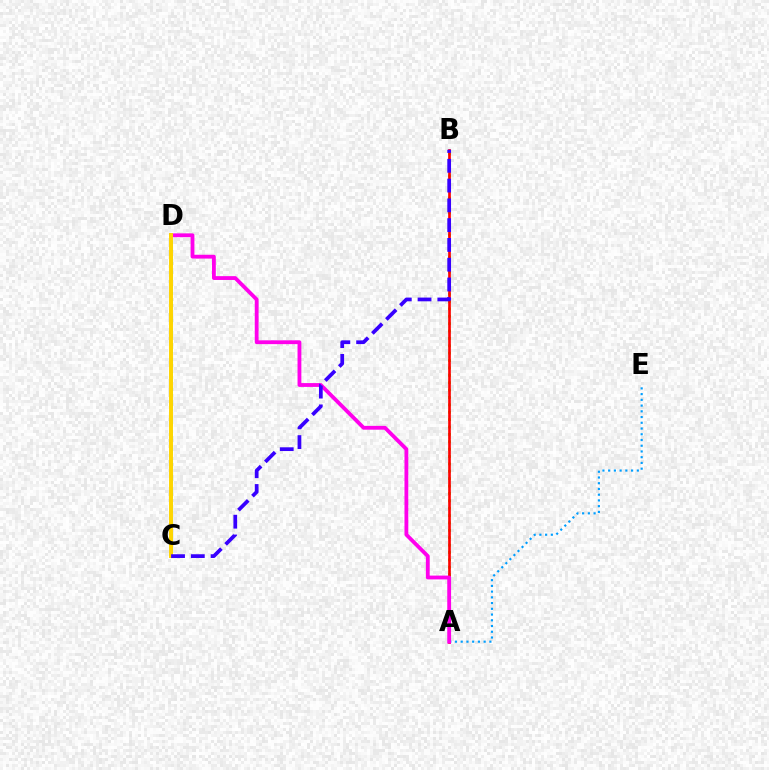{('A', 'B'): [{'color': '#4fff00', 'line_style': 'dotted', 'thickness': 2.01}, {'color': '#ff0000', 'line_style': 'solid', 'thickness': 1.92}], ('C', 'D'): [{'color': '#00ff86', 'line_style': 'dashed', 'thickness': 1.98}, {'color': '#ffd500', 'line_style': 'solid', 'thickness': 2.83}], ('A', 'E'): [{'color': '#009eff', 'line_style': 'dotted', 'thickness': 1.56}], ('A', 'D'): [{'color': '#ff00ed', 'line_style': 'solid', 'thickness': 2.75}], ('B', 'C'): [{'color': '#3700ff', 'line_style': 'dashed', 'thickness': 2.69}]}